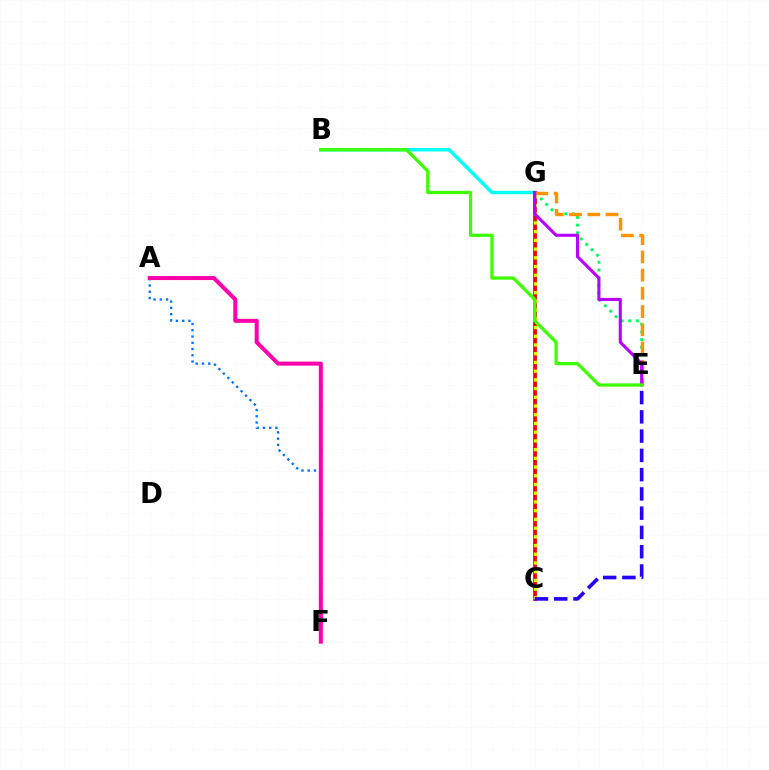{('B', 'G'): [{'color': '#00fff6', 'line_style': 'solid', 'thickness': 2.49}], ('C', 'G'): [{'color': '#ff0000', 'line_style': 'solid', 'thickness': 2.73}, {'color': '#d1ff00', 'line_style': 'dotted', 'thickness': 2.37}], ('A', 'F'): [{'color': '#0074ff', 'line_style': 'dotted', 'thickness': 1.7}, {'color': '#ff00ac', 'line_style': 'solid', 'thickness': 2.89}], ('E', 'G'): [{'color': '#00ff5c', 'line_style': 'dotted', 'thickness': 2.09}, {'color': '#ff9400', 'line_style': 'dashed', 'thickness': 2.48}, {'color': '#b900ff', 'line_style': 'solid', 'thickness': 2.22}], ('B', 'E'): [{'color': '#3dff00', 'line_style': 'solid', 'thickness': 2.34}], ('C', 'E'): [{'color': '#2500ff', 'line_style': 'dashed', 'thickness': 2.62}]}